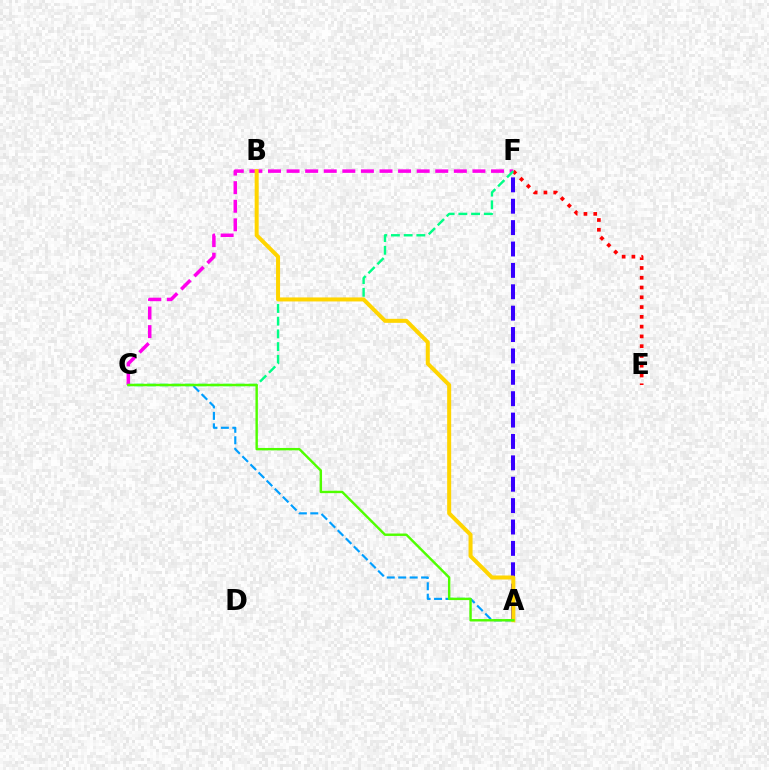{('A', 'C'): [{'color': '#009eff', 'line_style': 'dashed', 'thickness': 1.56}, {'color': '#4fff00', 'line_style': 'solid', 'thickness': 1.74}], ('C', 'F'): [{'color': '#ff00ed', 'line_style': 'dashed', 'thickness': 2.52}, {'color': '#00ff86', 'line_style': 'dashed', 'thickness': 1.73}], ('E', 'F'): [{'color': '#ff0000', 'line_style': 'dotted', 'thickness': 2.66}], ('A', 'F'): [{'color': '#3700ff', 'line_style': 'dashed', 'thickness': 2.91}], ('A', 'B'): [{'color': '#ffd500', 'line_style': 'solid', 'thickness': 2.89}]}